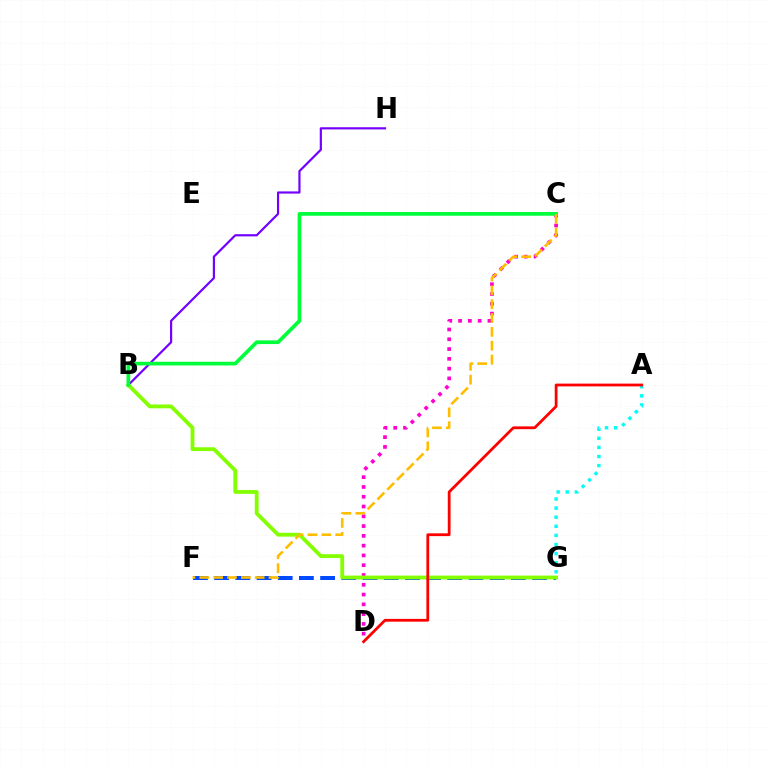{('C', 'D'): [{'color': '#ff00cf', 'line_style': 'dotted', 'thickness': 2.66}], ('F', 'G'): [{'color': '#004bff', 'line_style': 'dashed', 'thickness': 2.88}], ('B', 'H'): [{'color': '#7200ff', 'line_style': 'solid', 'thickness': 1.57}], ('B', 'G'): [{'color': '#84ff00', 'line_style': 'solid', 'thickness': 2.75}], ('B', 'C'): [{'color': '#00ff39', 'line_style': 'solid', 'thickness': 2.65}], ('C', 'F'): [{'color': '#ffbd00', 'line_style': 'dashed', 'thickness': 1.88}], ('A', 'G'): [{'color': '#00fff6', 'line_style': 'dotted', 'thickness': 2.47}], ('A', 'D'): [{'color': '#ff0000', 'line_style': 'solid', 'thickness': 2.0}]}